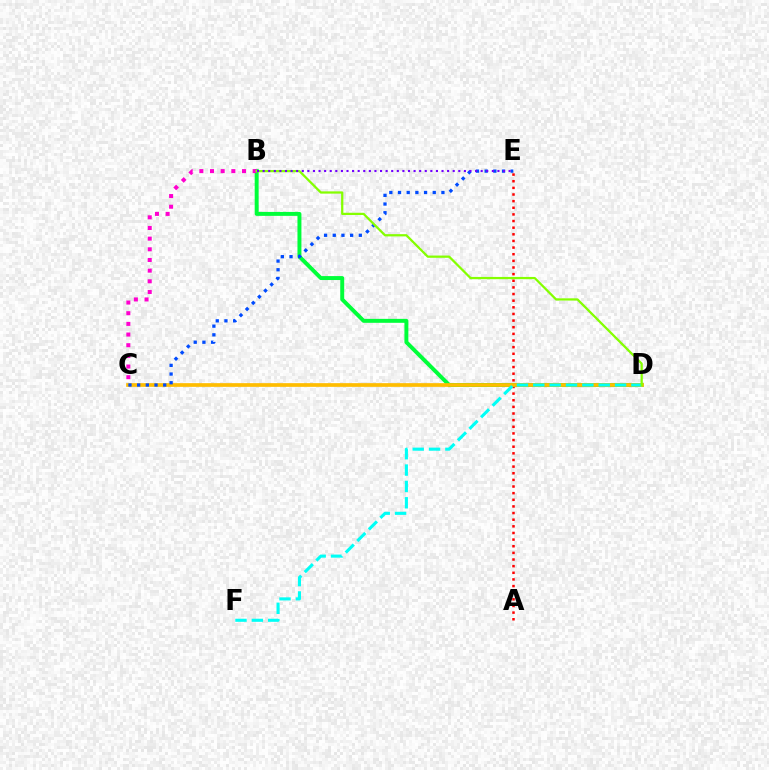{('A', 'E'): [{'color': '#ff0000', 'line_style': 'dotted', 'thickness': 1.8}], ('B', 'D'): [{'color': '#00ff39', 'line_style': 'solid', 'thickness': 2.84}, {'color': '#84ff00', 'line_style': 'solid', 'thickness': 1.62}], ('C', 'D'): [{'color': '#ffbd00', 'line_style': 'solid', 'thickness': 2.66}], ('D', 'F'): [{'color': '#00fff6', 'line_style': 'dashed', 'thickness': 2.22}], ('C', 'E'): [{'color': '#004bff', 'line_style': 'dotted', 'thickness': 2.36}], ('B', 'C'): [{'color': '#ff00cf', 'line_style': 'dotted', 'thickness': 2.9}], ('B', 'E'): [{'color': '#7200ff', 'line_style': 'dotted', 'thickness': 1.52}]}